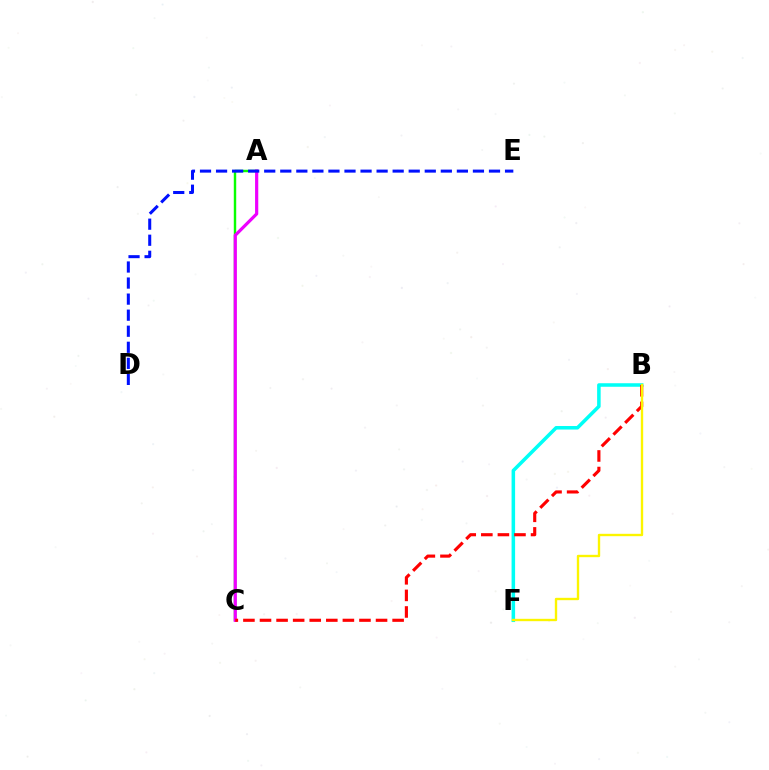{('A', 'C'): [{'color': '#08ff00', 'line_style': 'solid', 'thickness': 1.75}, {'color': '#ee00ff', 'line_style': 'solid', 'thickness': 2.3}], ('B', 'F'): [{'color': '#00fff6', 'line_style': 'solid', 'thickness': 2.55}, {'color': '#fcf500', 'line_style': 'solid', 'thickness': 1.71}], ('B', 'C'): [{'color': '#ff0000', 'line_style': 'dashed', 'thickness': 2.25}], ('D', 'E'): [{'color': '#0010ff', 'line_style': 'dashed', 'thickness': 2.18}]}